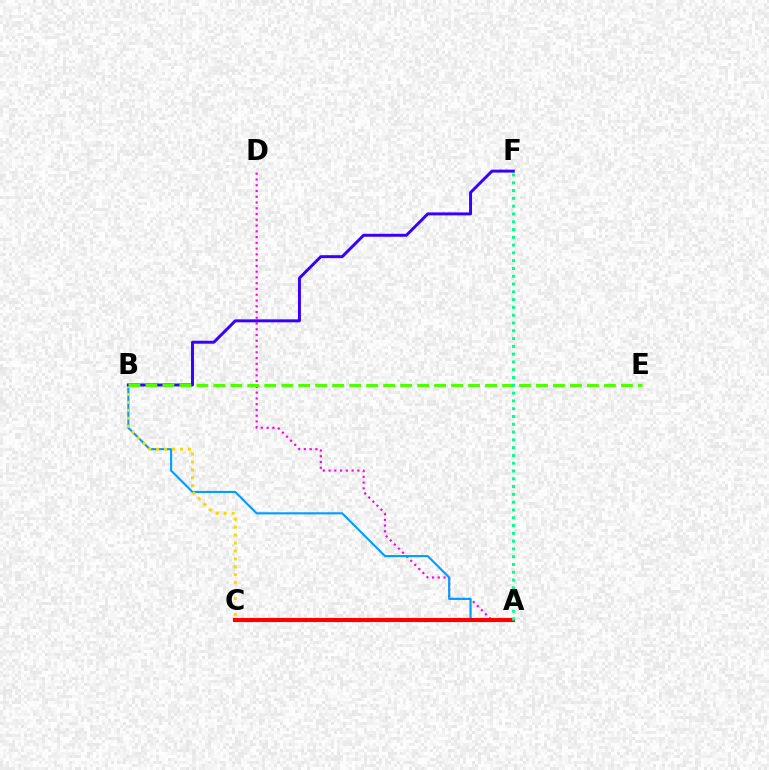{('A', 'D'): [{'color': '#ff00ed', 'line_style': 'dotted', 'thickness': 1.57}], ('A', 'B'): [{'color': '#009eff', 'line_style': 'solid', 'thickness': 1.53}], ('A', 'C'): [{'color': '#ff0000', 'line_style': 'solid', 'thickness': 2.97}], ('B', 'C'): [{'color': '#ffd500', 'line_style': 'dotted', 'thickness': 2.16}], ('B', 'F'): [{'color': '#3700ff', 'line_style': 'solid', 'thickness': 2.13}], ('B', 'E'): [{'color': '#4fff00', 'line_style': 'dashed', 'thickness': 2.31}], ('A', 'F'): [{'color': '#00ff86', 'line_style': 'dotted', 'thickness': 2.12}]}